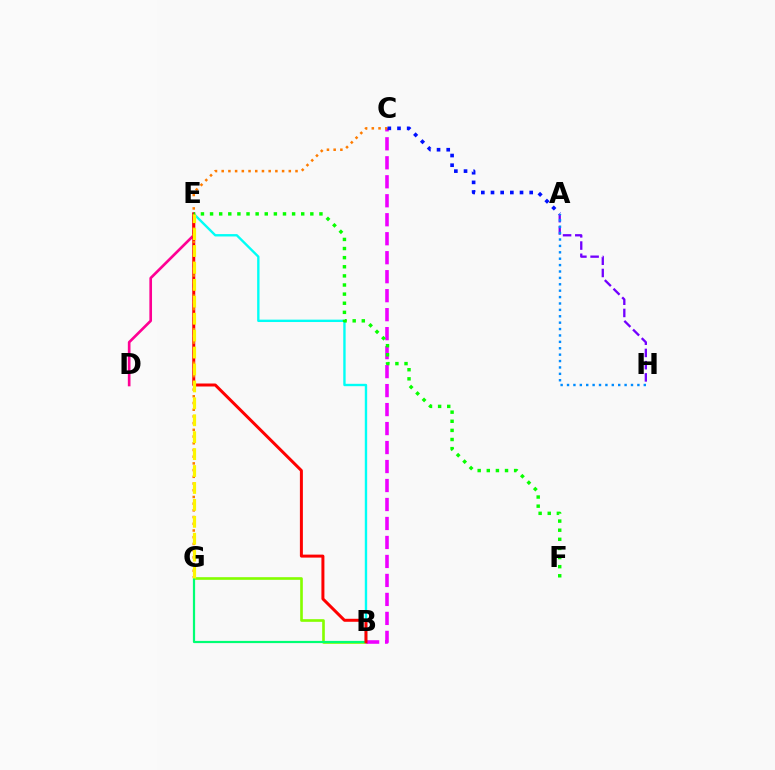{('D', 'E'): [{'color': '#ff0094', 'line_style': 'solid', 'thickness': 1.91}], ('B', 'G'): [{'color': '#84ff00', 'line_style': 'solid', 'thickness': 1.91}, {'color': '#00ff74', 'line_style': 'solid', 'thickness': 1.59}], ('B', 'E'): [{'color': '#00fff6', 'line_style': 'solid', 'thickness': 1.71}, {'color': '#ff0000', 'line_style': 'solid', 'thickness': 2.15}], ('B', 'C'): [{'color': '#ee00ff', 'line_style': 'dashed', 'thickness': 2.58}], ('A', 'H'): [{'color': '#7200ff', 'line_style': 'dashed', 'thickness': 1.66}, {'color': '#008cff', 'line_style': 'dotted', 'thickness': 1.74}], ('C', 'G'): [{'color': '#ff7c00', 'line_style': 'dotted', 'thickness': 1.82}], ('E', 'F'): [{'color': '#08ff00', 'line_style': 'dotted', 'thickness': 2.48}], ('E', 'G'): [{'color': '#fcf500', 'line_style': 'dashed', 'thickness': 2.3}], ('A', 'C'): [{'color': '#0010ff', 'line_style': 'dotted', 'thickness': 2.63}]}